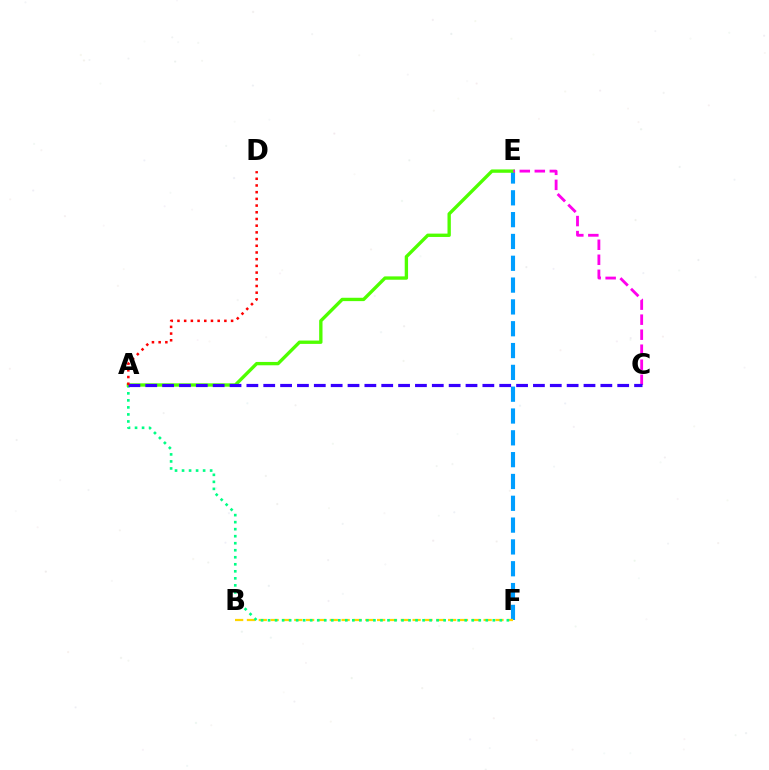{('E', 'F'): [{'color': '#009eff', 'line_style': 'dashed', 'thickness': 2.96}], ('B', 'F'): [{'color': '#ffd500', 'line_style': 'dashed', 'thickness': 1.61}], ('A', 'F'): [{'color': '#00ff86', 'line_style': 'dotted', 'thickness': 1.91}], ('A', 'E'): [{'color': '#4fff00', 'line_style': 'solid', 'thickness': 2.41}], ('C', 'E'): [{'color': '#ff00ed', 'line_style': 'dashed', 'thickness': 2.04}], ('A', 'C'): [{'color': '#3700ff', 'line_style': 'dashed', 'thickness': 2.29}], ('A', 'D'): [{'color': '#ff0000', 'line_style': 'dotted', 'thickness': 1.82}]}